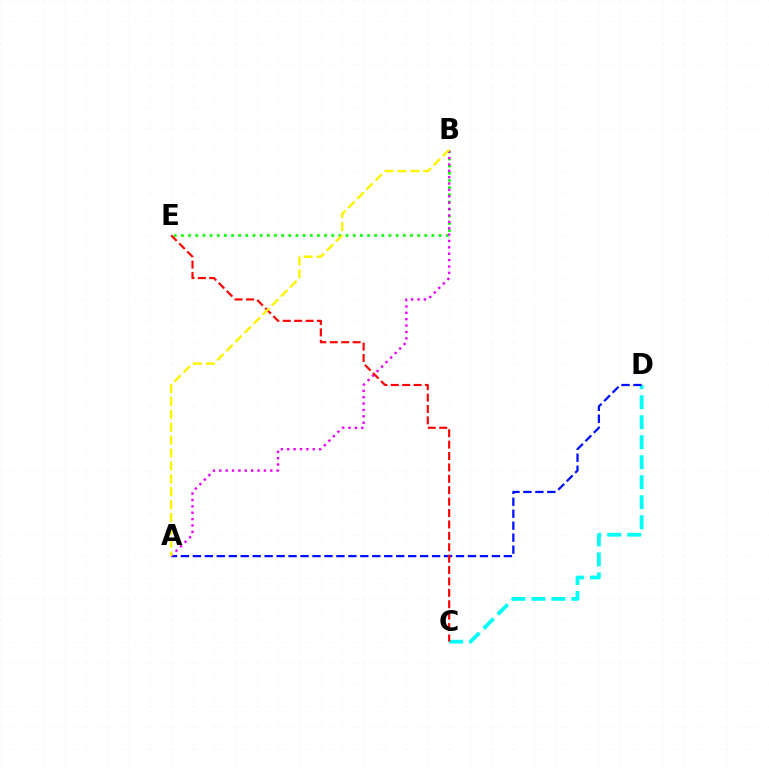{('C', 'D'): [{'color': '#00fff6', 'line_style': 'dashed', 'thickness': 2.72}], ('A', 'D'): [{'color': '#0010ff', 'line_style': 'dashed', 'thickness': 1.62}], ('B', 'E'): [{'color': '#08ff00', 'line_style': 'dotted', 'thickness': 1.94}], ('A', 'B'): [{'color': '#ee00ff', 'line_style': 'dotted', 'thickness': 1.73}, {'color': '#fcf500', 'line_style': 'dashed', 'thickness': 1.75}], ('C', 'E'): [{'color': '#ff0000', 'line_style': 'dashed', 'thickness': 1.55}]}